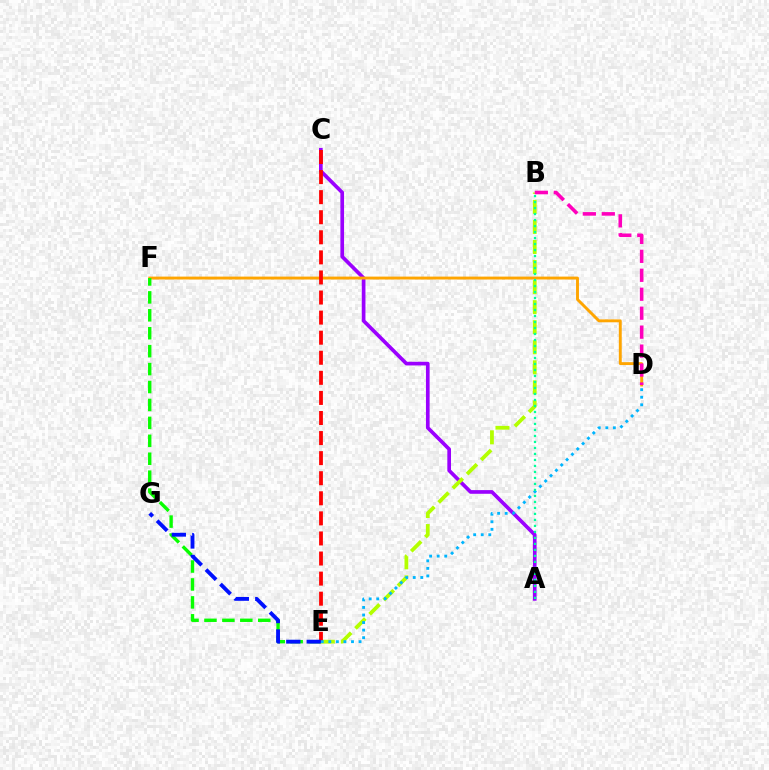{('A', 'C'): [{'color': '#9b00ff', 'line_style': 'solid', 'thickness': 2.65}], ('D', 'F'): [{'color': '#ffa500', 'line_style': 'solid', 'thickness': 2.09}], ('E', 'F'): [{'color': '#08ff00', 'line_style': 'dashed', 'thickness': 2.44}], ('B', 'E'): [{'color': '#b3ff00', 'line_style': 'dashed', 'thickness': 2.72}], ('C', 'E'): [{'color': '#ff0000', 'line_style': 'dashed', 'thickness': 2.73}], ('D', 'E'): [{'color': '#00b5ff', 'line_style': 'dotted', 'thickness': 2.05}], ('E', 'G'): [{'color': '#0010ff', 'line_style': 'dashed', 'thickness': 2.77}], ('A', 'B'): [{'color': '#00ff9d', 'line_style': 'dotted', 'thickness': 1.63}], ('B', 'D'): [{'color': '#ff00bd', 'line_style': 'dashed', 'thickness': 2.57}]}